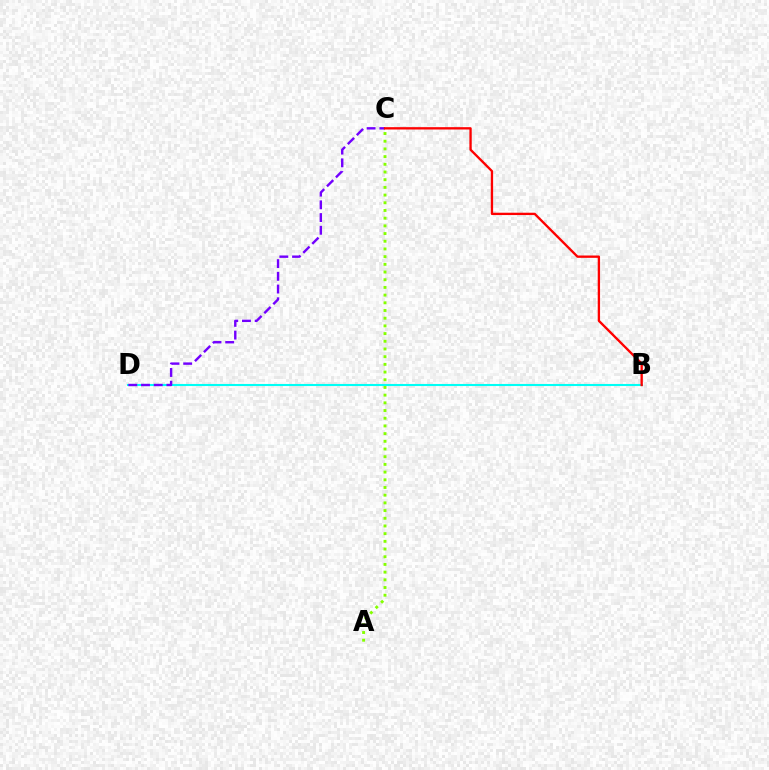{('B', 'D'): [{'color': '#00fff6', 'line_style': 'solid', 'thickness': 1.5}], ('C', 'D'): [{'color': '#7200ff', 'line_style': 'dashed', 'thickness': 1.73}], ('A', 'C'): [{'color': '#84ff00', 'line_style': 'dotted', 'thickness': 2.09}], ('B', 'C'): [{'color': '#ff0000', 'line_style': 'solid', 'thickness': 1.68}]}